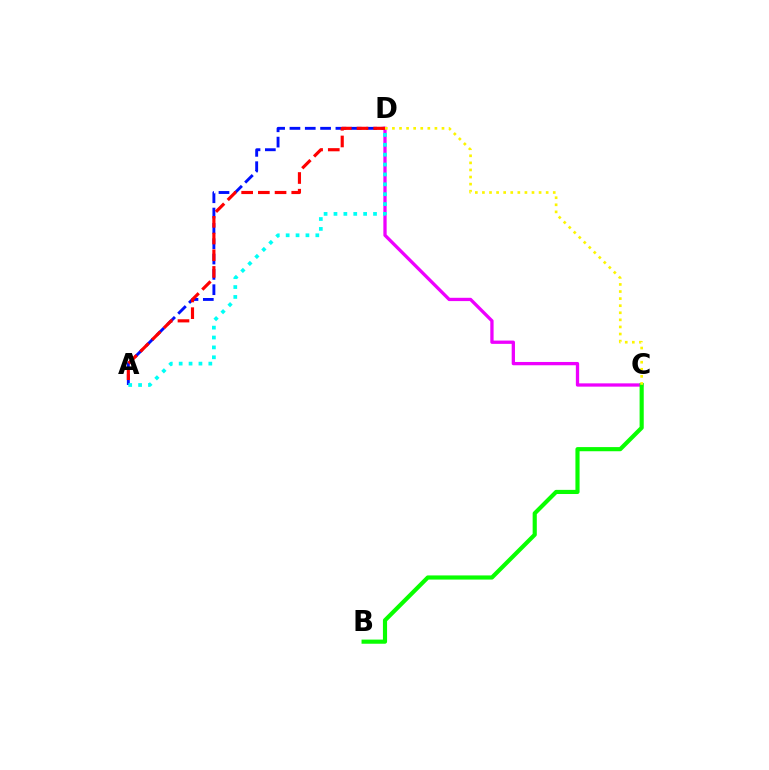{('A', 'D'): [{'color': '#0010ff', 'line_style': 'dashed', 'thickness': 2.08}, {'color': '#ff0000', 'line_style': 'dashed', 'thickness': 2.27}, {'color': '#00fff6', 'line_style': 'dotted', 'thickness': 2.69}], ('C', 'D'): [{'color': '#ee00ff', 'line_style': 'solid', 'thickness': 2.37}, {'color': '#fcf500', 'line_style': 'dotted', 'thickness': 1.92}], ('B', 'C'): [{'color': '#08ff00', 'line_style': 'solid', 'thickness': 2.99}]}